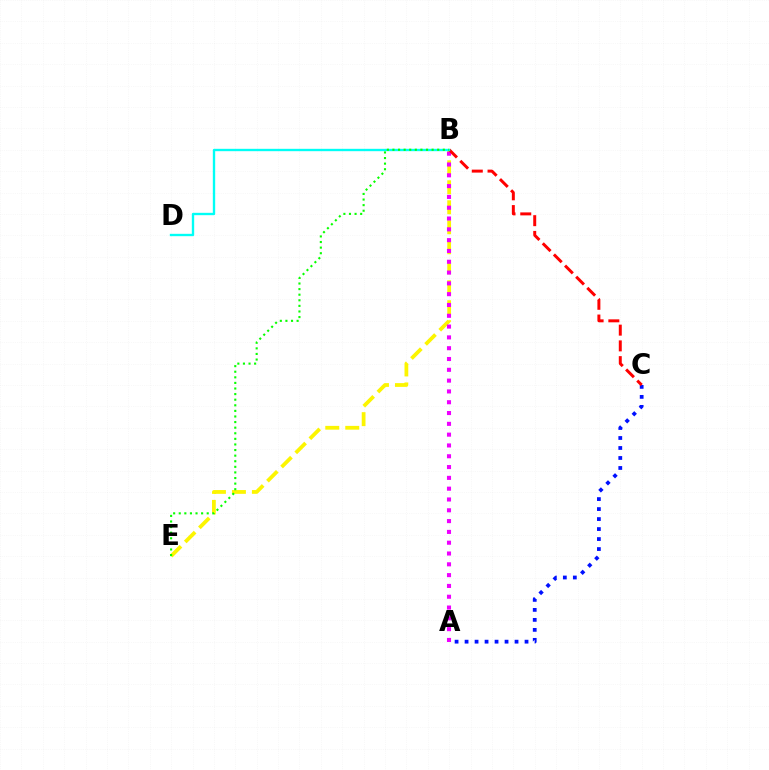{('B', 'E'): [{'color': '#fcf500', 'line_style': 'dashed', 'thickness': 2.72}, {'color': '#08ff00', 'line_style': 'dotted', 'thickness': 1.52}], ('A', 'B'): [{'color': '#ee00ff', 'line_style': 'dotted', 'thickness': 2.94}], ('A', 'C'): [{'color': '#0010ff', 'line_style': 'dotted', 'thickness': 2.72}], ('B', 'C'): [{'color': '#ff0000', 'line_style': 'dashed', 'thickness': 2.14}], ('B', 'D'): [{'color': '#00fff6', 'line_style': 'solid', 'thickness': 1.7}]}